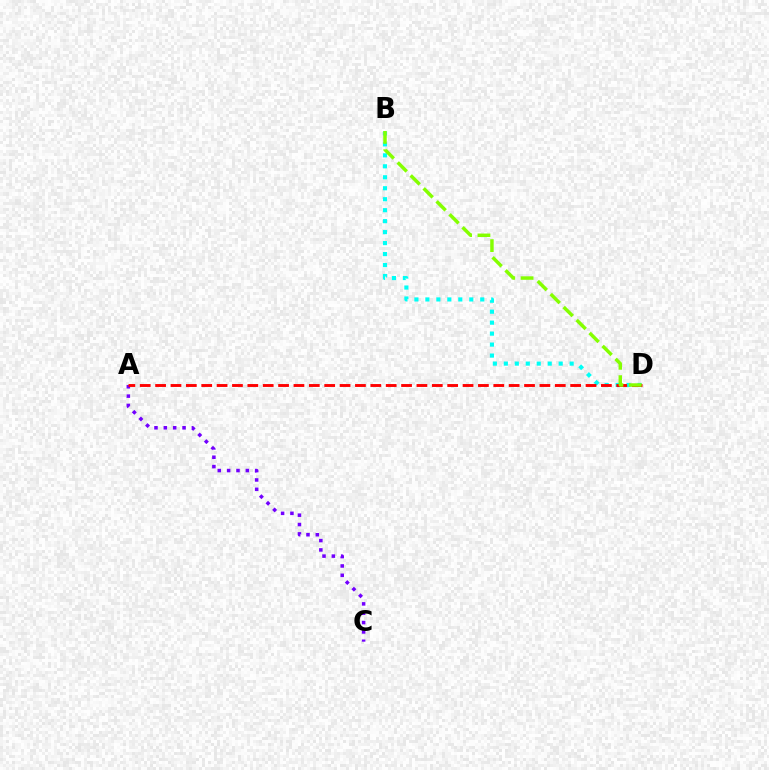{('A', 'C'): [{'color': '#7200ff', 'line_style': 'dotted', 'thickness': 2.54}], ('B', 'D'): [{'color': '#00fff6', 'line_style': 'dotted', 'thickness': 2.98}, {'color': '#84ff00', 'line_style': 'dashed', 'thickness': 2.49}], ('A', 'D'): [{'color': '#ff0000', 'line_style': 'dashed', 'thickness': 2.09}]}